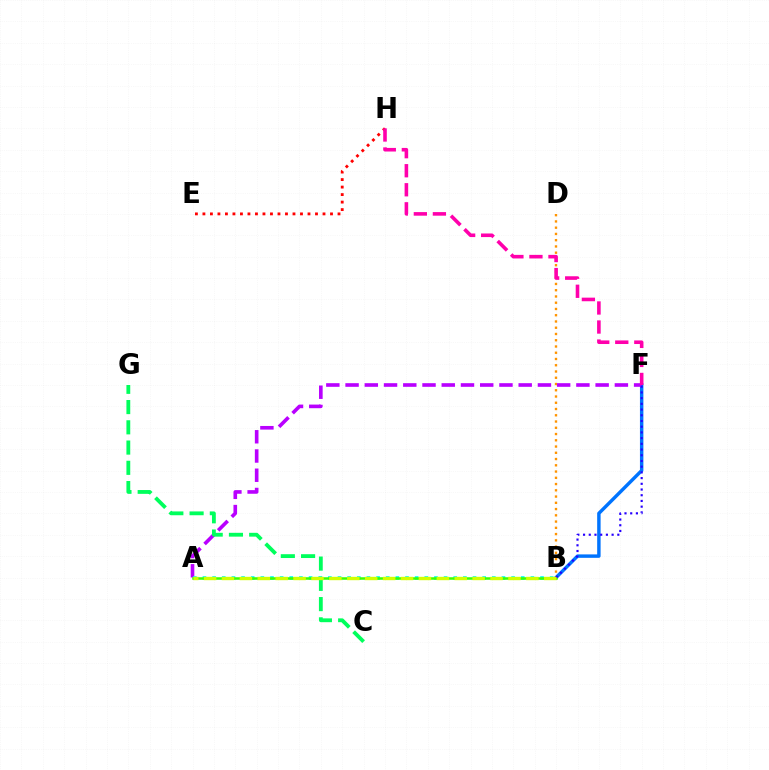{('B', 'F'): [{'color': '#0074ff', 'line_style': 'solid', 'thickness': 2.47}, {'color': '#2500ff', 'line_style': 'dotted', 'thickness': 1.55}], ('B', 'D'): [{'color': '#ff9400', 'line_style': 'dotted', 'thickness': 1.7}], ('A', 'F'): [{'color': '#b900ff', 'line_style': 'dashed', 'thickness': 2.61}], ('A', 'B'): [{'color': '#00fff6', 'line_style': 'dotted', 'thickness': 2.62}, {'color': '#3dff00', 'line_style': 'solid', 'thickness': 1.82}, {'color': '#d1ff00', 'line_style': 'dashed', 'thickness': 2.43}], ('E', 'H'): [{'color': '#ff0000', 'line_style': 'dotted', 'thickness': 2.04}], ('C', 'G'): [{'color': '#00ff5c', 'line_style': 'dashed', 'thickness': 2.75}], ('F', 'H'): [{'color': '#ff00ac', 'line_style': 'dashed', 'thickness': 2.59}]}